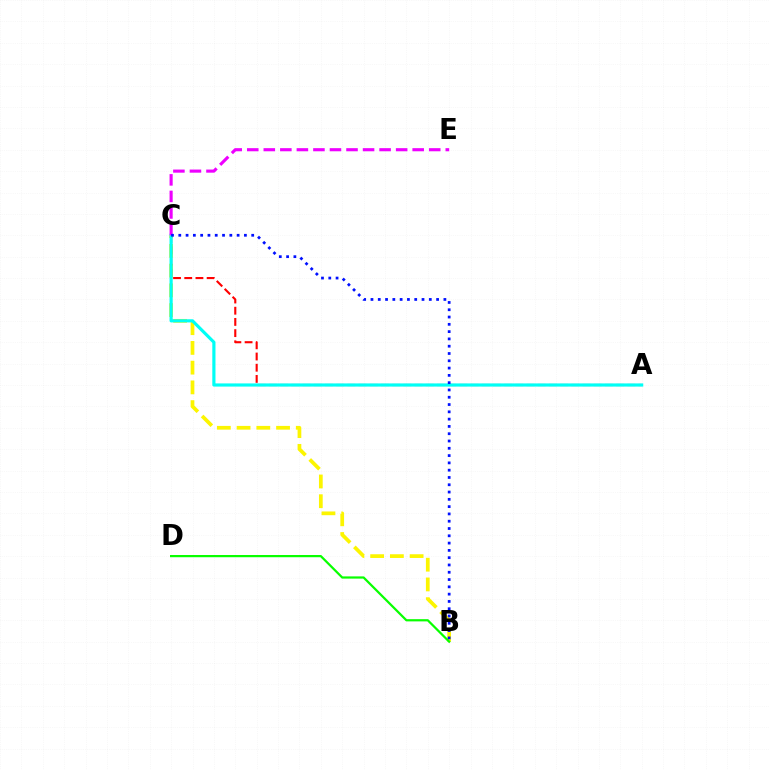{('B', 'C'): [{'color': '#fcf500', 'line_style': 'dashed', 'thickness': 2.68}, {'color': '#0010ff', 'line_style': 'dotted', 'thickness': 1.98}], ('B', 'D'): [{'color': '#08ff00', 'line_style': 'solid', 'thickness': 1.6}], ('A', 'C'): [{'color': '#ff0000', 'line_style': 'dashed', 'thickness': 1.52}, {'color': '#00fff6', 'line_style': 'solid', 'thickness': 2.28}], ('C', 'E'): [{'color': '#ee00ff', 'line_style': 'dashed', 'thickness': 2.25}]}